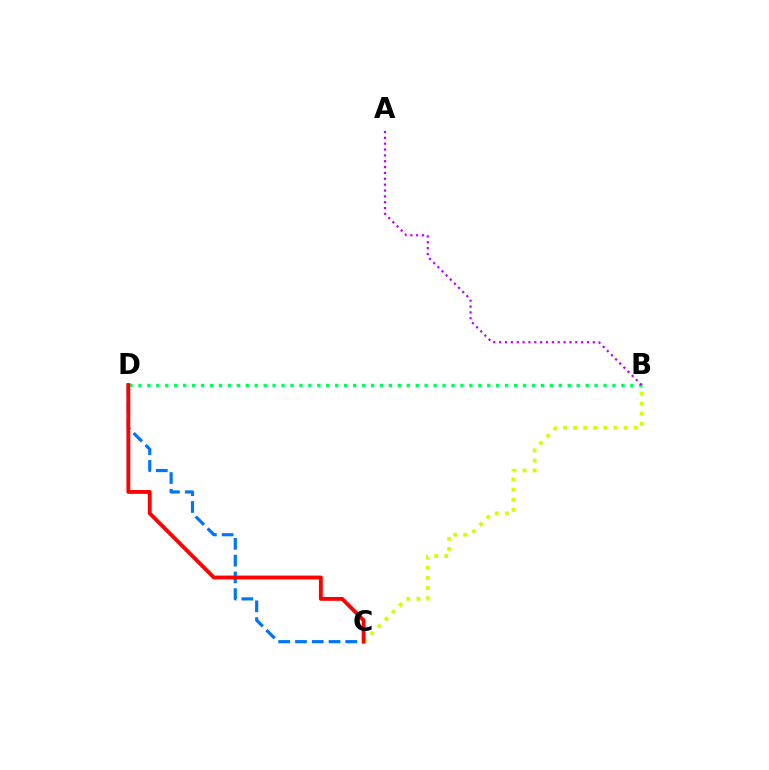{('B', 'C'): [{'color': '#d1ff00', 'line_style': 'dotted', 'thickness': 2.74}], ('C', 'D'): [{'color': '#0074ff', 'line_style': 'dashed', 'thickness': 2.28}, {'color': '#ff0000', 'line_style': 'solid', 'thickness': 2.77}], ('B', 'D'): [{'color': '#00ff5c', 'line_style': 'dotted', 'thickness': 2.43}], ('A', 'B'): [{'color': '#b900ff', 'line_style': 'dotted', 'thickness': 1.59}]}